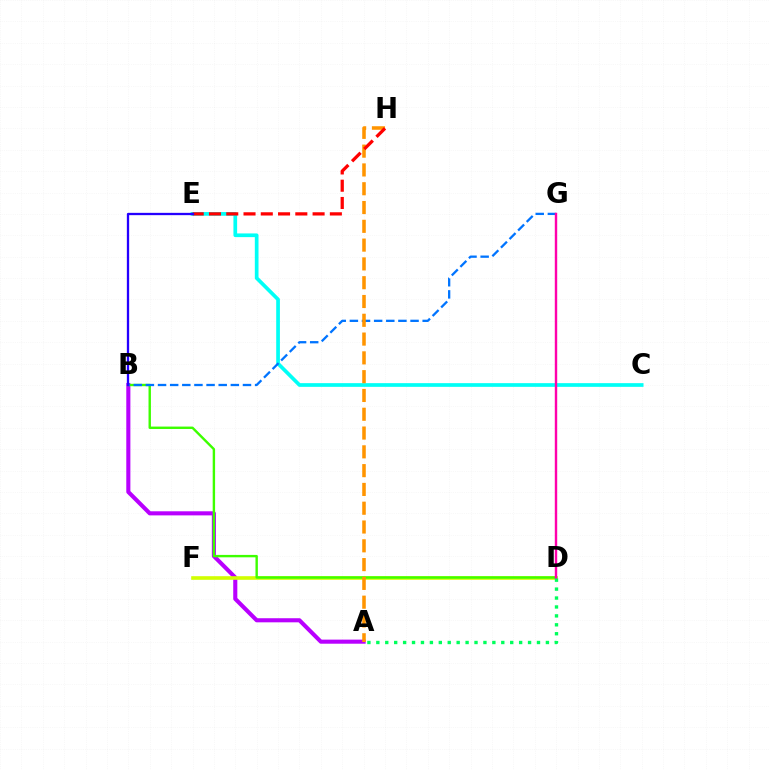{('A', 'B'): [{'color': '#b900ff', 'line_style': 'solid', 'thickness': 2.95}], ('C', 'E'): [{'color': '#00fff6', 'line_style': 'solid', 'thickness': 2.66}], ('D', 'F'): [{'color': '#d1ff00', 'line_style': 'solid', 'thickness': 2.61}], ('B', 'D'): [{'color': '#3dff00', 'line_style': 'solid', 'thickness': 1.73}], ('B', 'G'): [{'color': '#0074ff', 'line_style': 'dashed', 'thickness': 1.65}], ('A', 'H'): [{'color': '#ff9400', 'line_style': 'dashed', 'thickness': 2.55}], ('D', 'G'): [{'color': '#ff00ac', 'line_style': 'solid', 'thickness': 1.74}], ('E', 'H'): [{'color': '#ff0000', 'line_style': 'dashed', 'thickness': 2.35}], ('B', 'E'): [{'color': '#2500ff', 'line_style': 'solid', 'thickness': 1.66}], ('A', 'D'): [{'color': '#00ff5c', 'line_style': 'dotted', 'thickness': 2.42}]}